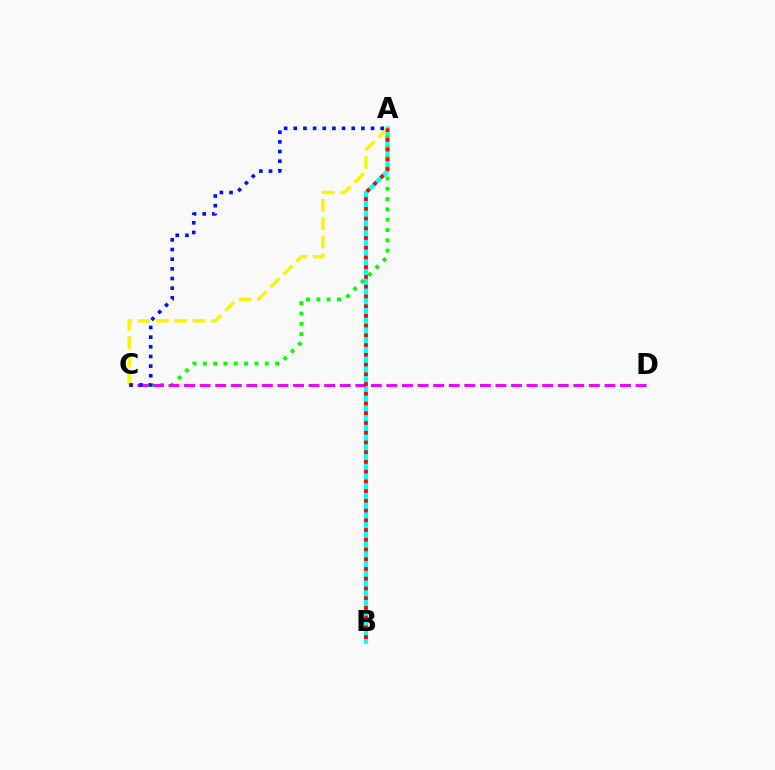{('A', 'B'): [{'color': '#00fff6', 'line_style': 'solid', 'thickness': 3.0}, {'color': '#ff0000', 'line_style': 'dotted', 'thickness': 2.64}], ('A', 'C'): [{'color': '#08ff00', 'line_style': 'dotted', 'thickness': 2.8}, {'color': '#fcf500', 'line_style': 'dashed', 'thickness': 2.49}, {'color': '#0010ff', 'line_style': 'dotted', 'thickness': 2.62}], ('C', 'D'): [{'color': '#ee00ff', 'line_style': 'dashed', 'thickness': 2.12}]}